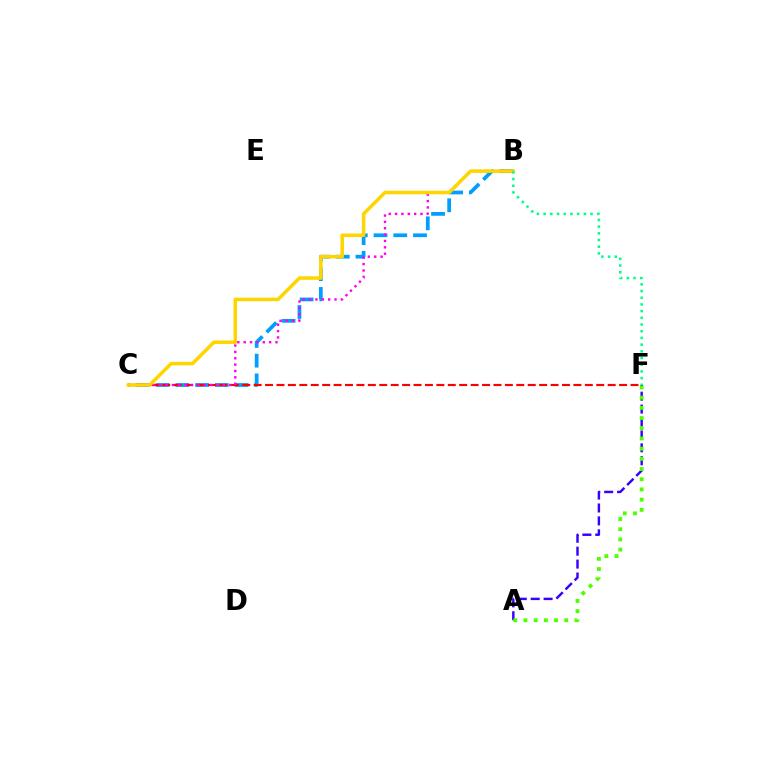{('B', 'C'): [{'color': '#009eff', 'line_style': 'dashed', 'thickness': 2.68}, {'color': '#ff00ed', 'line_style': 'dotted', 'thickness': 1.73}, {'color': '#ffd500', 'line_style': 'solid', 'thickness': 2.53}], ('C', 'F'): [{'color': '#ff0000', 'line_style': 'dashed', 'thickness': 1.55}], ('A', 'F'): [{'color': '#3700ff', 'line_style': 'dashed', 'thickness': 1.75}, {'color': '#4fff00', 'line_style': 'dotted', 'thickness': 2.77}], ('B', 'F'): [{'color': '#00ff86', 'line_style': 'dotted', 'thickness': 1.82}]}